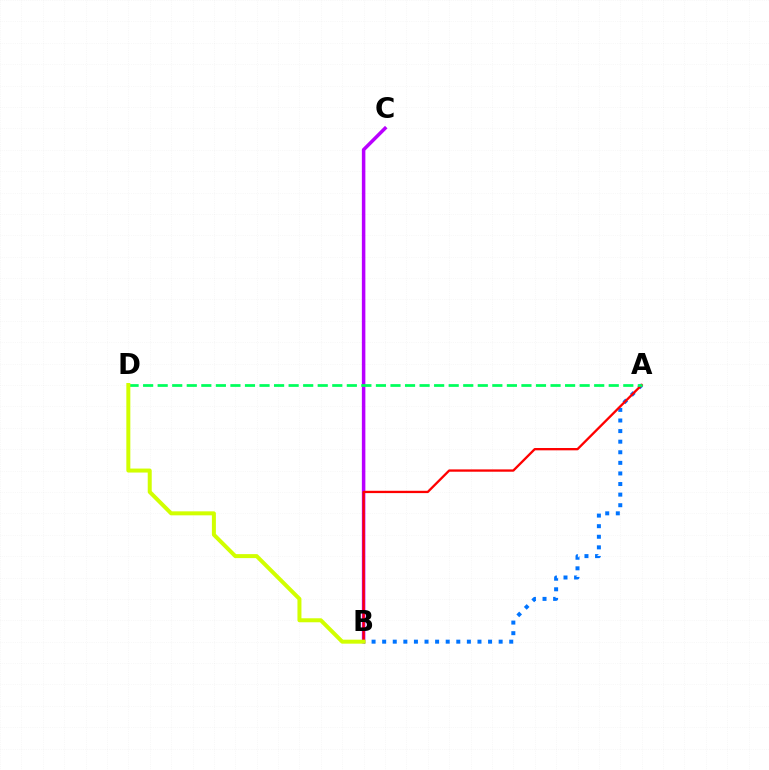{('A', 'B'): [{'color': '#0074ff', 'line_style': 'dotted', 'thickness': 2.88}, {'color': '#ff0000', 'line_style': 'solid', 'thickness': 1.66}], ('B', 'C'): [{'color': '#b900ff', 'line_style': 'solid', 'thickness': 2.52}], ('A', 'D'): [{'color': '#00ff5c', 'line_style': 'dashed', 'thickness': 1.98}], ('B', 'D'): [{'color': '#d1ff00', 'line_style': 'solid', 'thickness': 2.87}]}